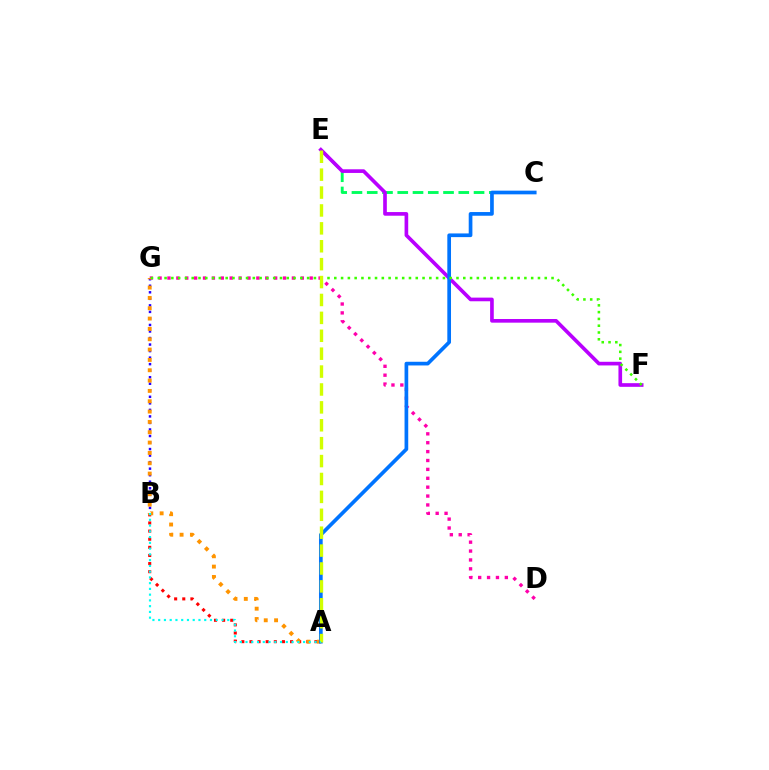{('C', 'E'): [{'color': '#00ff5c', 'line_style': 'dashed', 'thickness': 2.07}], ('A', 'B'): [{'color': '#ff0000', 'line_style': 'dotted', 'thickness': 2.21}, {'color': '#00fff6', 'line_style': 'dotted', 'thickness': 1.56}], ('B', 'G'): [{'color': '#2500ff', 'line_style': 'dotted', 'thickness': 1.77}], ('D', 'G'): [{'color': '#ff00ac', 'line_style': 'dotted', 'thickness': 2.42}], ('E', 'F'): [{'color': '#b900ff', 'line_style': 'solid', 'thickness': 2.63}], ('A', 'G'): [{'color': '#ff9400', 'line_style': 'dotted', 'thickness': 2.81}], ('A', 'C'): [{'color': '#0074ff', 'line_style': 'solid', 'thickness': 2.66}], ('F', 'G'): [{'color': '#3dff00', 'line_style': 'dotted', 'thickness': 1.84}], ('A', 'E'): [{'color': '#d1ff00', 'line_style': 'dashed', 'thickness': 2.43}]}